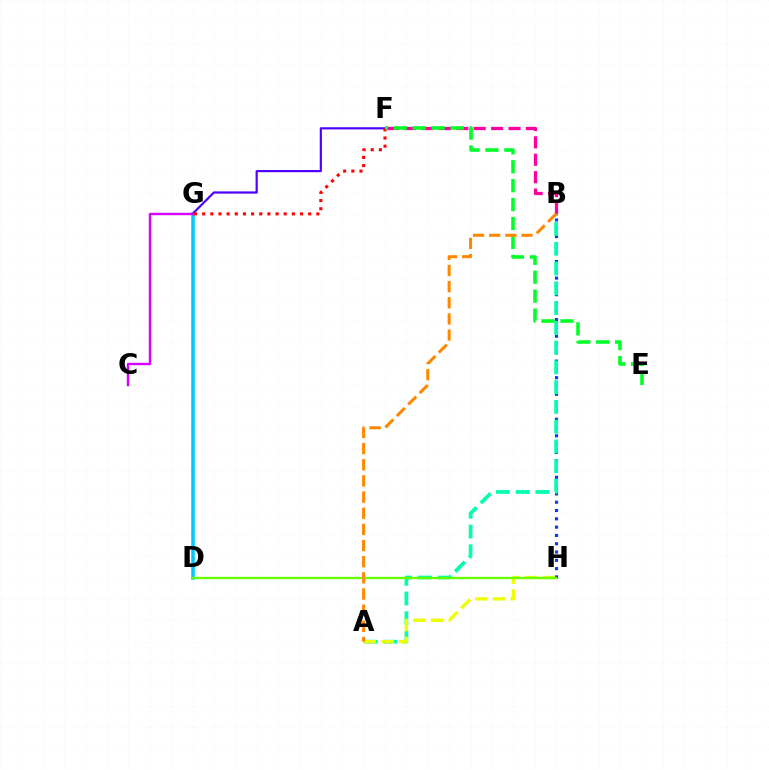{('D', 'G'): [{'color': '#00c7ff', 'line_style': 'solid', 'thickness': 2.54}], ('B', 'H'): [{'color': '#003fff', 'line_style': 'dotted', 'thickness': 2.26}], ('B', 'F'): [{'color': '#ff00a0', 'line_style': 'dashed', 'thickness': 2.37}], ('F', 'G'): [{'color': '#4f00ff', 'line_style': 'solid', 'thickness': 1.58}, {'color': '#ff0000', 'line_style': 'dotted', 'thickness': 2.22}], ('C', 'G'): [{'color': '#d600ff', 'line_style': 'solid', 'thickness': 1.74}], ('A', 'B'): [{'color': '#00ffaf', 'line_style': 'dashed', 'thickness': 2.69}, {'color': '#ff8800', 'line_style': 'dashed', 'thickness': 2.19}], ('E', 'F'): [{'color': '#00ff27', 'line_style': 'dashed', 'thickness': 2.57}], ('A', 'H'): [{'color': '#eeff00', 'line_style': 'dashed', 'thickness': 2.41}], ('D', 'H'): [{'color': '#66ff00', 'line_style': 'solid', 'thickness': 1.67}]}